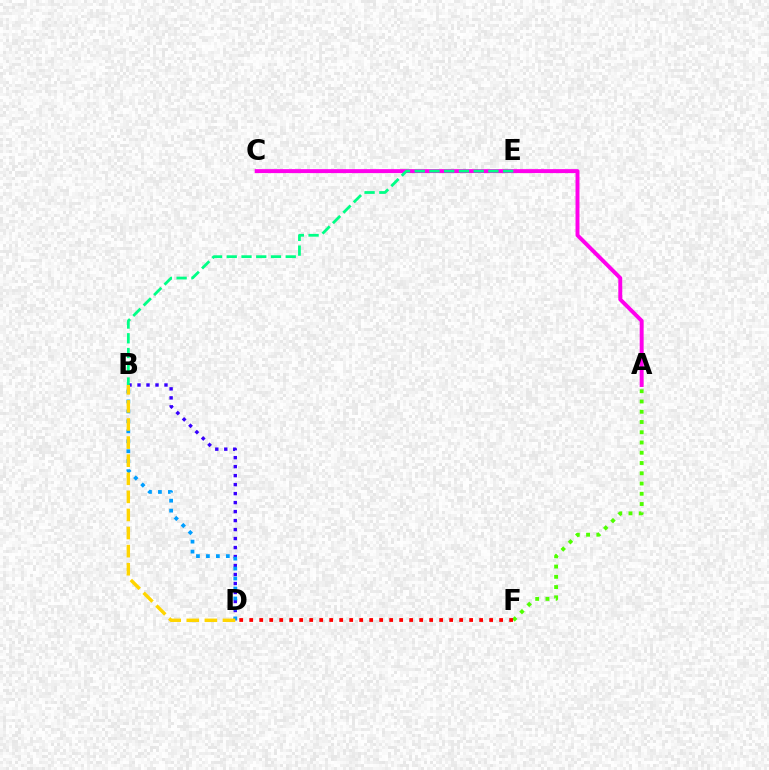{('A', 'C'): [{'color': '#ff00ed', 'line_style': 'solid', 'thickness': 2.84}], ('A', 'F'): [{'color': '#4fff00', 'line_style': 'dotted', 'thickness': 2.79}], ('B', 'D'): [{'color': '#3700ff', 'line_style': 'dotted', 'thickness': 2.44}, {'color': '#009eff', 'line_style': 'dotted', 'thickness': 2.71}, {'color': '#ffd500', 'line_style': 'dashed', 'thickness': 2.46}], ('B', 'E'): [{'color': '#00ff86', 'line_style': 'dashed', 'thickness': 2.0}], ('D', 'F'): [{'color': '#ff0000', 'line_style': 'dotted', 'thickness': 2.72}]}